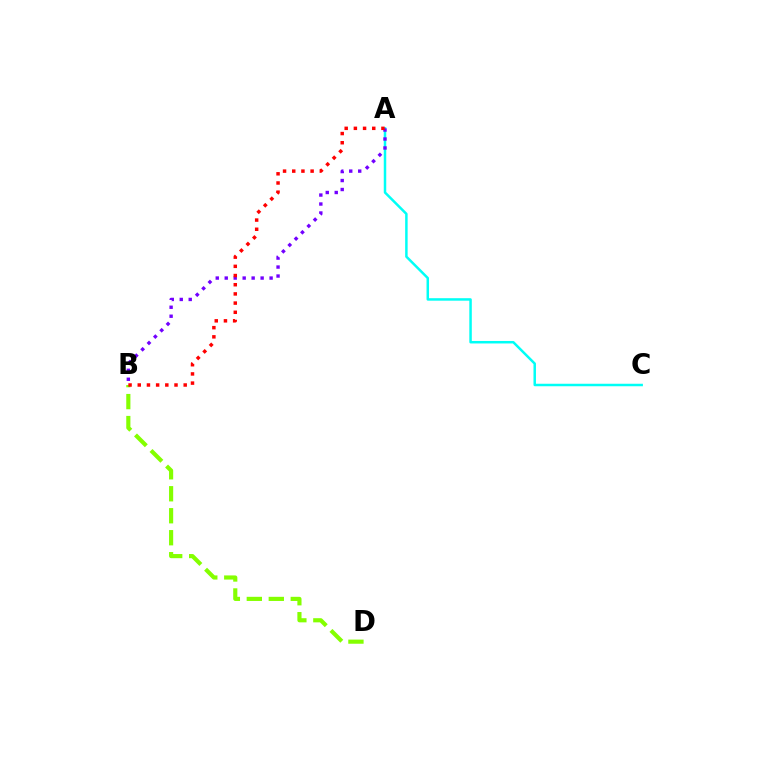{('A', 'C'): [{'color': '#00fff6', 'line_style': 'solid', 'thickness': 1.79}], ('B', 'D'): [{'color': '#84ff00', 'line_style': 'dashed', 'thickness': 2.99}], ('A', 'B'): [{'color': '#7200ff', 'line_style': 'dotted', 'thickness': 2.44}, {'color': '#ff0000', 'line_style': 'dotted', 'thickness': 2.5}]}